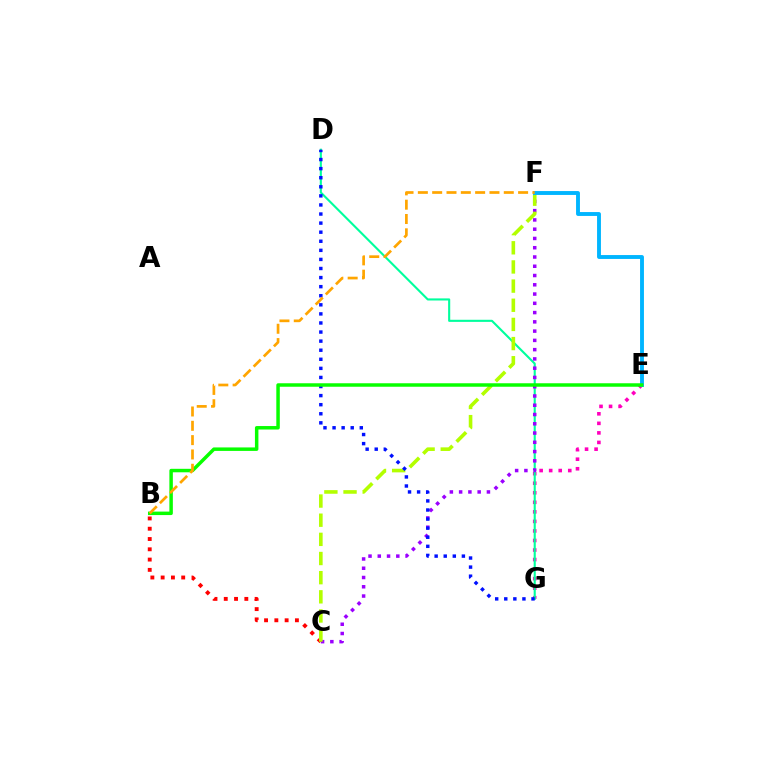{('E', 'G'): [{'color': '#ff00bd', 'line_style': 'dotted', 'thickness': 2.59}], ('D', 'G'): [{'color': '#00ff9d', 'line_style': 'solid', 'thickness': 1.52}, {'color': '#0010ff', 'line_style': 'dotted', 'thickness': 2.47}], ('C', 'F'): [{'color': '#9b00ff', 'line_style': 'dotted', 'thickness': 2.52}, {'color': '#b3ff00', 'line_style': 'dashed', 'thickness': 2.6}], ('B', 'C'): [{'color': '#ff0000', 'line_style': 'dotted', 'thickness': 2.79}], ('E', 'F'): [{'color': '#00b5ff', 'line_style': 'solid', 'thickness': 2.79}], ('B', 'E'): [{'color': '#08ff00', 'line_style': 'solid', 'thickness': 2.5}], ('B', 'F'): [{'color': '#ffa500', 'line_style': 'dashed', 'thickness': 1.95}]}